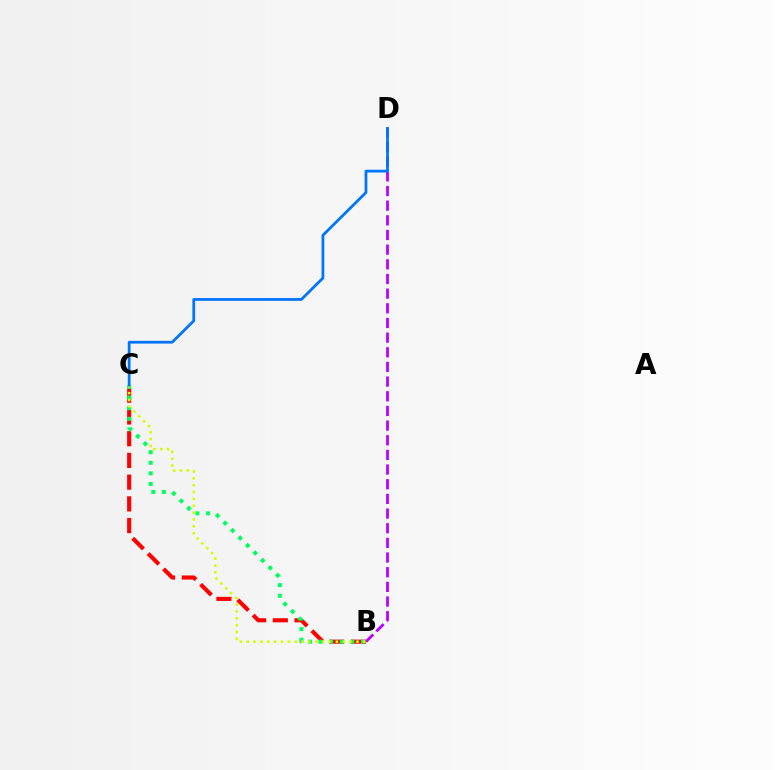{('B', 'C'): [{'color': '#ff0000', 'line_style': 'dashed', 'thickness': 2.95}, {'color': '#00ff5c', 'line_style': 'dotted', 'thickness': 2.88}, {'color': '#d1ff00', 'line_style': 'dotted', 'thickness': 1.86}], ('B', 'D'): [{'color': '#b900ff', 'line_style': 'dashed', 'thickness': 1.99}], ('C', 'D'): [{'color': '#0074ff', 'line_style': 'solid', 'thickness': 1.99}]}